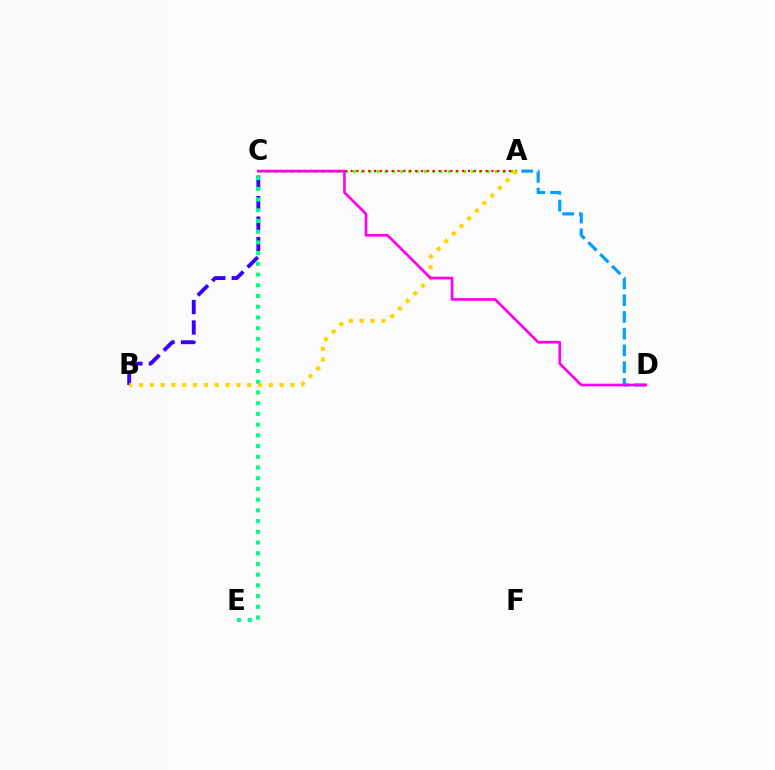{('A', 'C'): [{'color': '#4fff00', 'line_style': 'dotted', 'thickness': 2.14}, {'color': '#ff0000', 'line_style': 'dotted', 'thickness': 1.59}], ('B', 'C'): [{'color': '#3700ff', 'line_style': 'dashed', 'thickness': 2.78}], ('C', 'E'): [{'color': '#00ff86', 'line_style': 'dotted', 'thickness': 2.91}], ('A', 'B'): [{'color': '#ffd500', 'line_style': 'dotted', 'thickness': 2.94}], ('A', 'D'): [{'color': '#009eff', 'line_style': 'dashed', 'thickness': 2.28}], ('C', 'D'): [{'color': '#ff00ed', 'line_style': 'solid', 'thickness': 1.92}]}